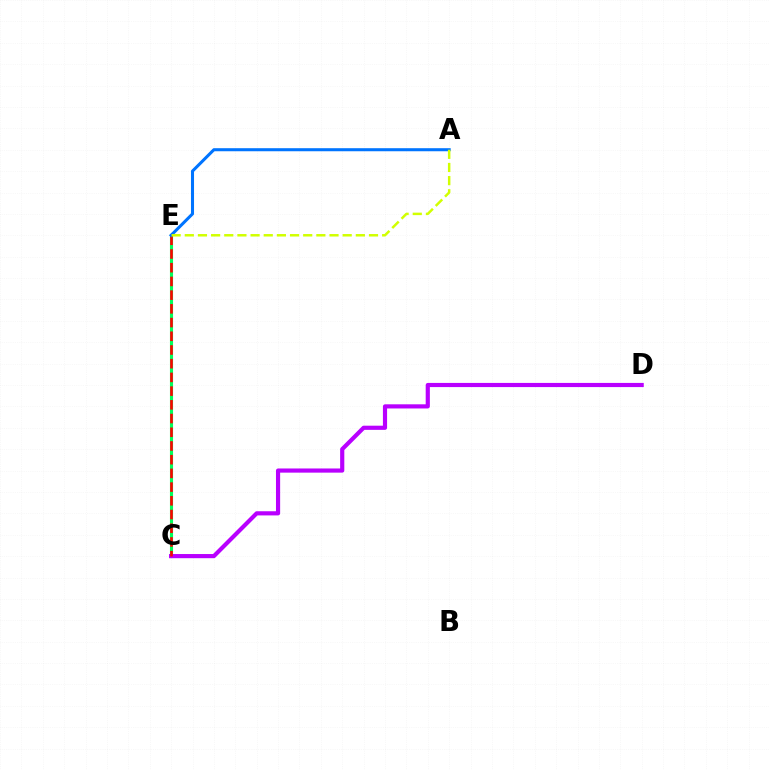{('C', 'E'): [{'color': '#00ff5c', 'line_style': 'solid', 'thickness': 2.23}, {'color': '#ff0000', 'line_style': 'dashed', 'thickness': 1.86}], ('C', 'D'): [{'color': '#b900ff', 'line_style': 'solid', 'thickness': 3.0}], ('A', 'E'): [{'color': '#0074ff', 'line_style': 'solid', 'thickness': 2.2}, {'color': '#d1ff00', 'line_style': 'dashed', 'thickness': 1.79}]}